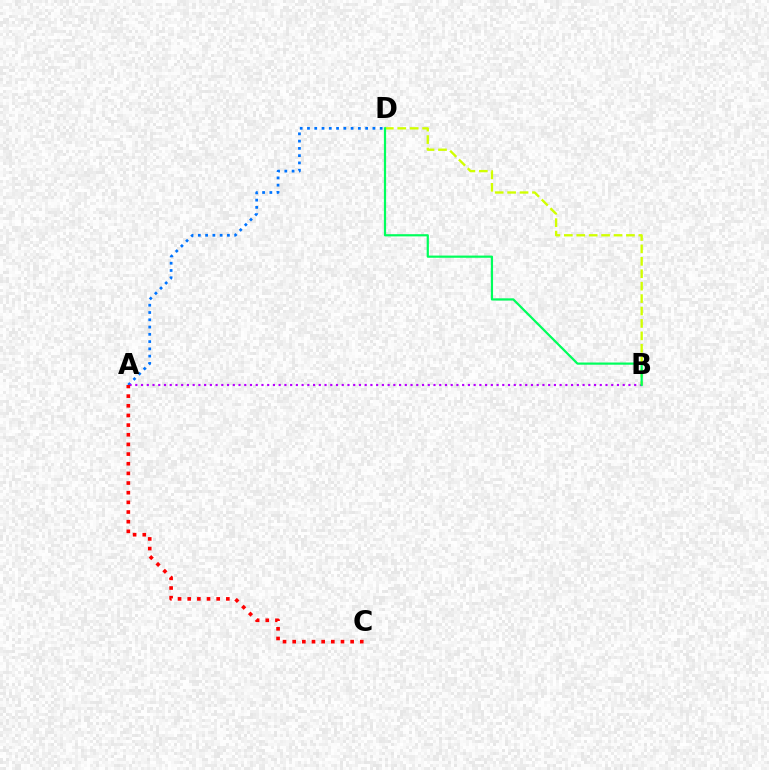{('A', 'D'): [{'color': '#0074ff', 'line_style': 'dotted', 'thickness': 1.98}], ('A', 'B'): [{'color': '#b900ff', 'line_style': 'dotted', 'thickness': 1.56}], ('B', 'D'): [{'color': '#d1ff00', 'line_style': 'dashed', 'thickness': 1.69}, {'color': '#00ff5c', 'line_style': 'solid', 'thickness': 1.59}], ('A', 'C'): [{'color': '#ff0000', 'line_style': 'dotted', 'thickness': 2.62}]}